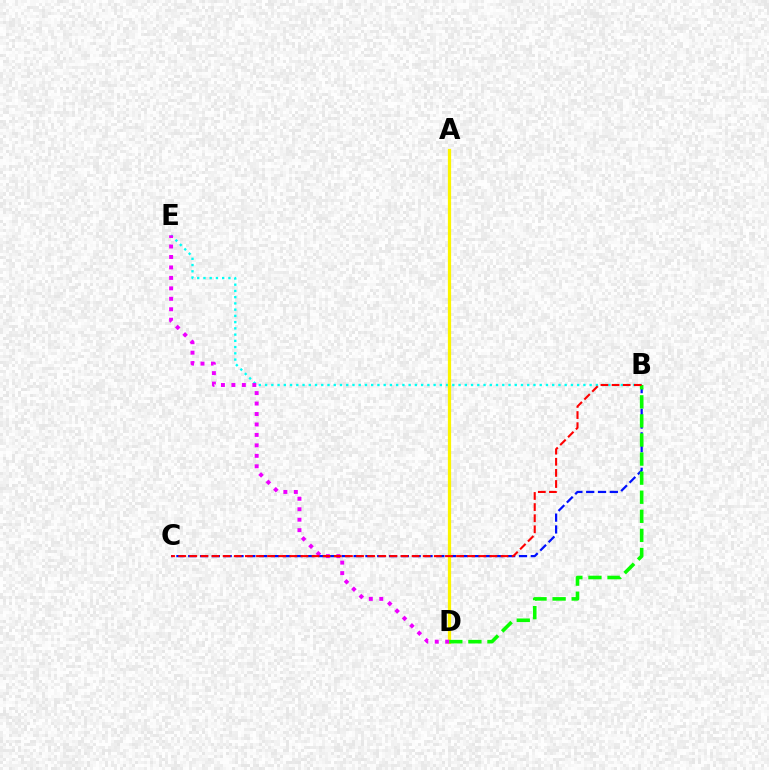{('B', 'C'): [{'color': '#0010ff', 'line_style': 'dashed', 'thickness': 1.6}, {'color': '#ff0000', 'line_style': 'dashed', 'thickness': 1.51}], ('B', 'E'): [{'color': '#00fff6', 'line_style': 'dotted', 'thickness': 1.7}], ('A', 'D'): [{'color': '#fcf500', 'line_style': 'solid', 'thickness': 2.33}], ('D', 'E'): [{'color': '#ee00ff', 'line_style': 'dotted', 'thickness': 2.84}], ('B', 'D'): [{'color': '#08ff00', 'line_style': 'dashed', 'thickness': 2.59}]}